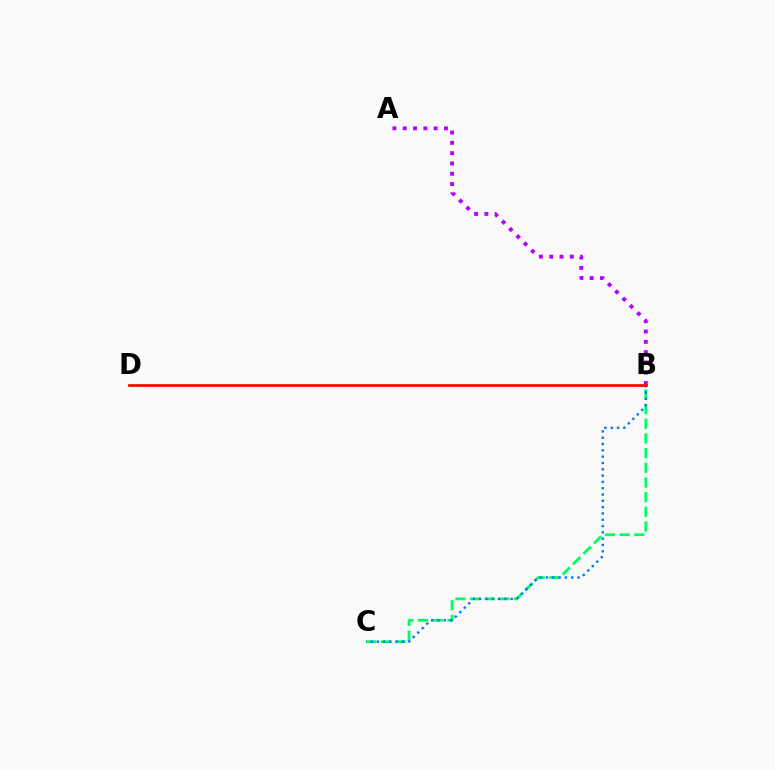{('A', 'B'): [{'color': '#b900ff', 'line_style': 'dotted', 'thickness': 2.8}], ('B', 'C'): [{'color': '#00ff5c', 'line_style': 'dashed', 'thickness': 1.99}, {'color': '#0074ff', 'line_style': 'dotted', 'thickness': 1.71}], ('B', 'D'): [{'color': '#d1ff00', 'line_style': 'dotted', 'thickness': 1.83}, {'color': '#ff0000', 'line_style': 'solid', 'thickness': 1.93}]}